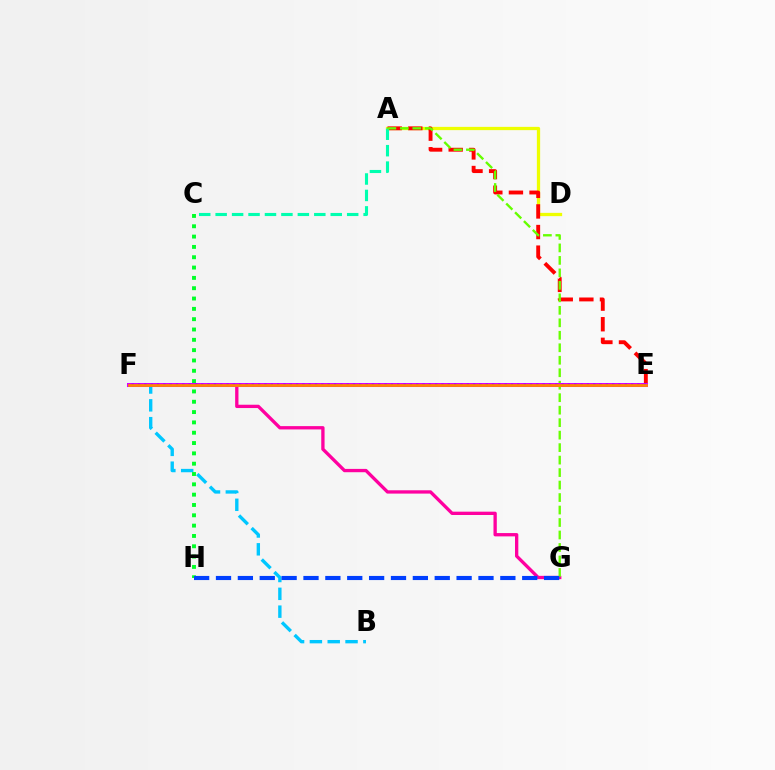{('F', 'G'): [{'color': '#ff00a0', 'line_style': 'solid', 'thickness': 2.39}], ('A', 'D'): [{'color': '#eeff00', 'line_style': 'solid', 'thickness': 2.35}], ('B', 'F'): [{'color': '#00c7ff', 'line_style': 'dashed', 'thickness': 2.42}], ('A', 'E'): [{'color': '#ff0000', 'line_style': 'dashed', 'thickness': 2.8}], ('A', 'C'): [{'color': '#00ffaf', 'line_style': 'dashed', 'thickness': 2.23}], ('C', 'H'): [{'color': '#00ff27', 'line_style': 'dotted', 'thickness': 2.8}], ('A', 'G'): [{'color': '#66ff00', 'line_style': 'dashed', 'thickness': 1.7}], ('E', 'F'): [{'color': '#d600ff', 'line_style': 'solid', 'thickness': 2.89}, {'color': '#4f00ff', 'line_style': 'dotted', 'thickness': 1.72}, {'color': '#ff8800', 'line_style': 'solid', 'thickness': 1.98}], ('G', 'H'): [{'color': '#003fff', 'line_style': 'dashed', 'thickness': 2.97}]}